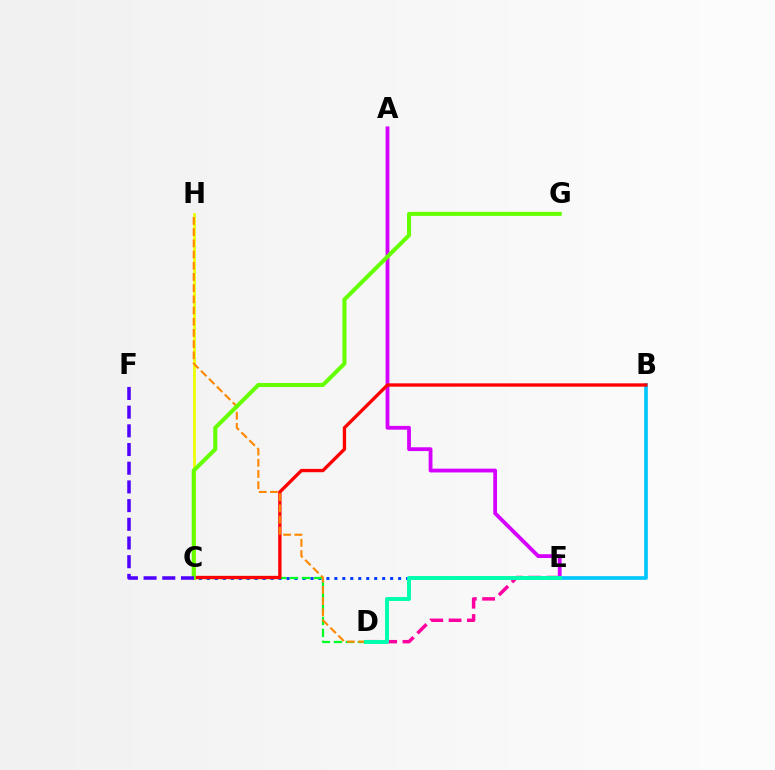{('D', 'E'): [{'color': '#ff00a0', 'line_style': 'dashed', 'thickness': 2.49}, {'color': '#00ffaf', 'line_style': 'solid', 'thickness': 2.84}], ('B', 'E'): [{'color': '#00c7ff', 'line_style': 'solid', 'thickness': 2.65}], ('C', 'H'): [{'color': '#eeff00', 'line_style': 'solid', 'thickness': 1.96}], ('C', 'E'): [{'color': '#003fff', 'line_style': 'dotted', 'thickness': 2.17}], ('C', 'D'): [{'color': '#00ff27', 'line_style': 'dashed', 'thickness': 1.63}], ('A', 'E'): [{'color': '#d600ff', 'line_style': 'solid', 'thickness': 2.74}], ('B', 'C'): [{'color': '#ff0000', 'line_style': 'solid', 'thickness': 2.4}], ('D', 'H'): [{'color': '#ff8800', 'line_style': 'dashed', 'thickness': 1.52}], ('C', 'G'): [{'color': '#66ff00', 'line_style': 'solid', 'thickness': 2.91}], ('C', 'F'): [{'color': '#4f00ff', 'line_style': 'dashed', 'thickness': 2.54}]}